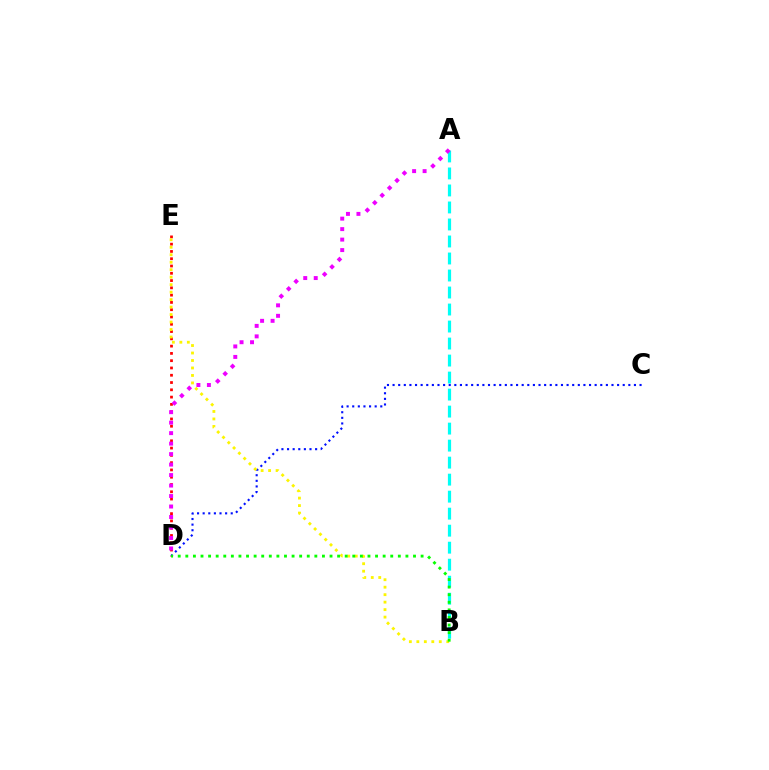{('C', 'D'): [{'color': '#0010ff', 'line_style': 'dotted', 'thickness': 1.53}], ('D', 'E'): [{'color': '#ff0000', 'line_style': 'dotted', 'thickness': 1.98}], ('A', 'B'): [{'color': '#00fff6', 'line_style': 'dashed', 'thickness': 2.31}], ('B', 'E'): [{'color': '#fcf500', 'line_style': 'dotted', 'thickness': 2.03}], ('B', 'D'): [{'color': '#08ff00', 'line_style': 'dotted', 'thickness': 2.06}], ('A', 'D'): [{'color': '#ee00ff', 'line_style': 'dotted', 'thickness': 2.85}]}